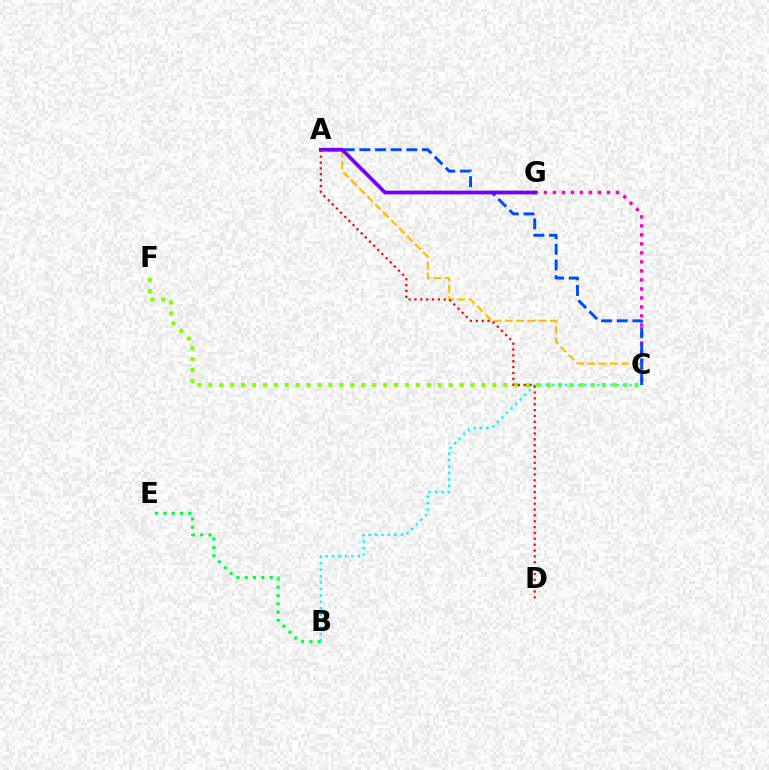{('C', 'G'): [{'color': '#ff00cf', 'line_style': 'dotted', 'thickness': 2.45}], ('B', 'E'): [{'color': '#00ff39', 'line_style': 'dotted', 'thickness': 2.26}], ('A', 'C'): [{'color': '#ffbd00', 'line_style': 'dashed', 'thickness': 1.53}, {'color': '#004bff', 'line_style': 'dashed', 'thickness': 2.12}], ('C', 'F'): [{'color': '#84ff00', 'line_style': 'dotted', 'thickness': 2.97}], ('A', 'G'): [{'color': '#7200ff', 'line_style': 'solid', 'thickness': 2.7}], ('B', 'C'): [{'color': '#00fff6', 'line_style': 'dotted', 'thickness': 1.75}], ('A', 'D'): [{'color': '#ff0000', 'line_style': 'dotted', 'thickness': 1.59}]}